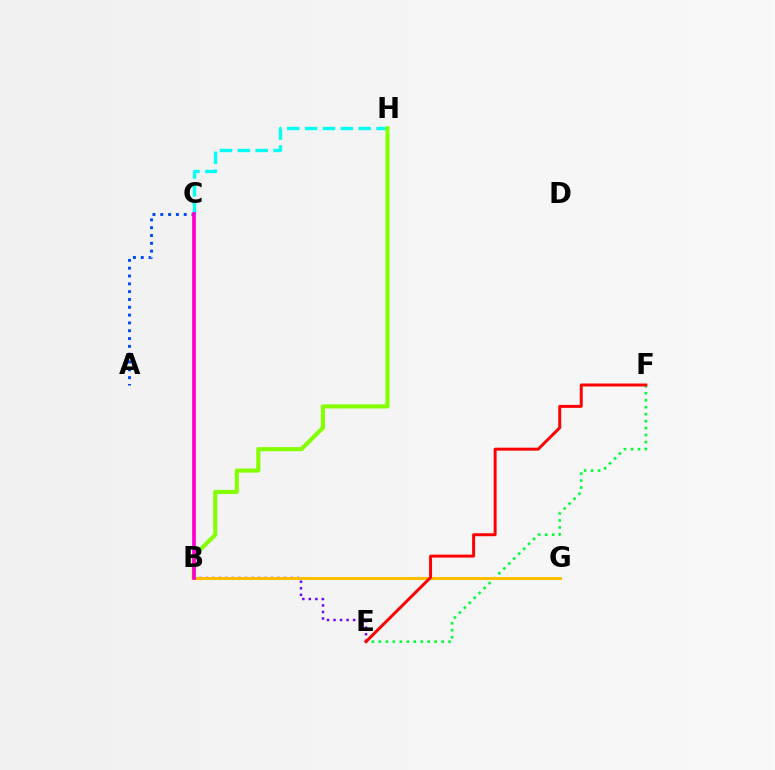{('B', 'E'): [{'color': '#7200ff', 'line_style': 'dotted', 'thickness': 1.77}], ('A', 'C'): [{'color': '#004bff', 'line_style': 'dotted', 'thickness': 2.12}], ('E', 'F'): [{'color': '#00ff39', 'line_style': 'dotted', 'thickness': 1.89}, {'color': '#ff0000', 'line_style': 'solid', 'thickness': 2.14}], ('C', 'H'): [{'color': '#00fff6', 'line_style': 'dashed', 'thickness': 2.43}], ('B', 'G'): [{'color': '#ffbd00', 'line_style': 'solid', 'thickness': 2.16}], ('B', 'H'): [{'color': '#84ff00', 'line_style': 'solid', 'thickness': 2.95}], ('B', 'C'): [{'color': '#ff00cf', 'line_style': 'solid', 'thickness': 2.67}]}